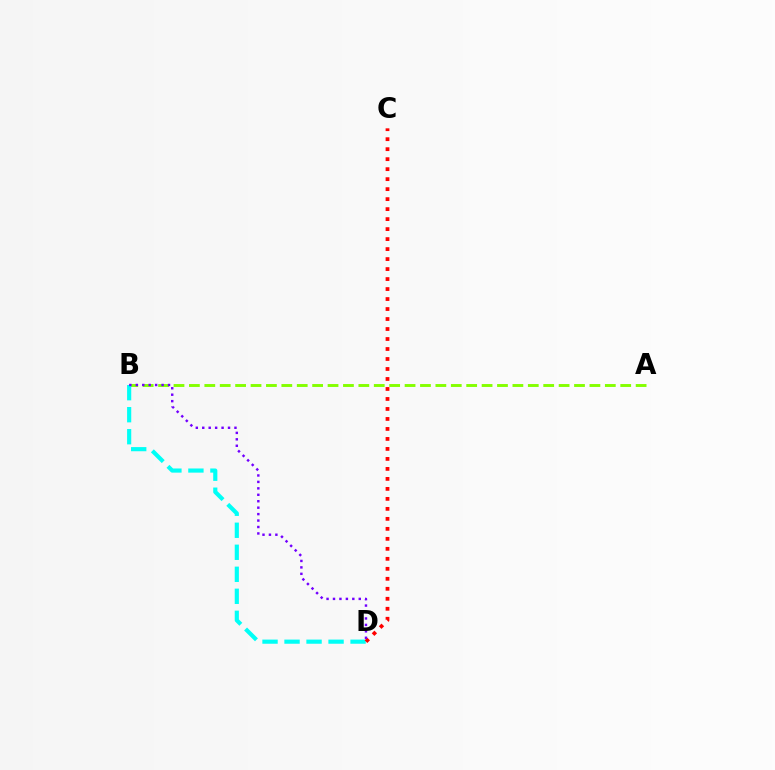{('A', 'B'): [{'color': '#84ff00', 'line_style': 'dashed', 'thickness': 2.09}], ('B', 'D'): [{'color': '#00fff6', 'line_style': 'dashed', 'thickness': 2.99}, {'color': '#7200ff', 'line_style': 'dotted', 'thickness': 1.75}], ('C', 'D'): [{'color': '#ff0000', 'line_style': 'dotted', 'thickness': 2.71}]}